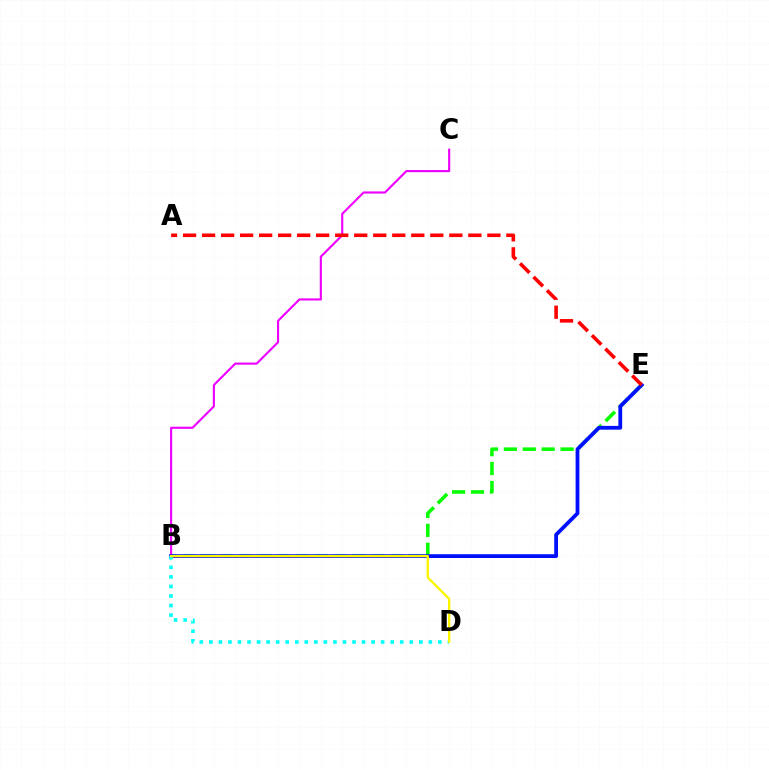{('B', 'E'): [{'color': '#08ff00', 'line_style': 'dashed', 'thickness': 2.57}, {'color': '#0010ff', 'line_style': 'solid', 'thickness': 2.73}], ('B', 'C'): [{'color': '#ee00ff', 'line_style': 'solid', 'thickness': 1.54}], ('B', 'D'): [{'color': '#00fff6', 'line_style': 'dotted', 'thickness': 2.59}, {'color': '#fcf500', 'line_style': 'solid', 'thickness': 1.69}], ('A', 'E'): [{'color': '#ff0000', 'line_style': 'dashed', 'thickness': 2.58}]}